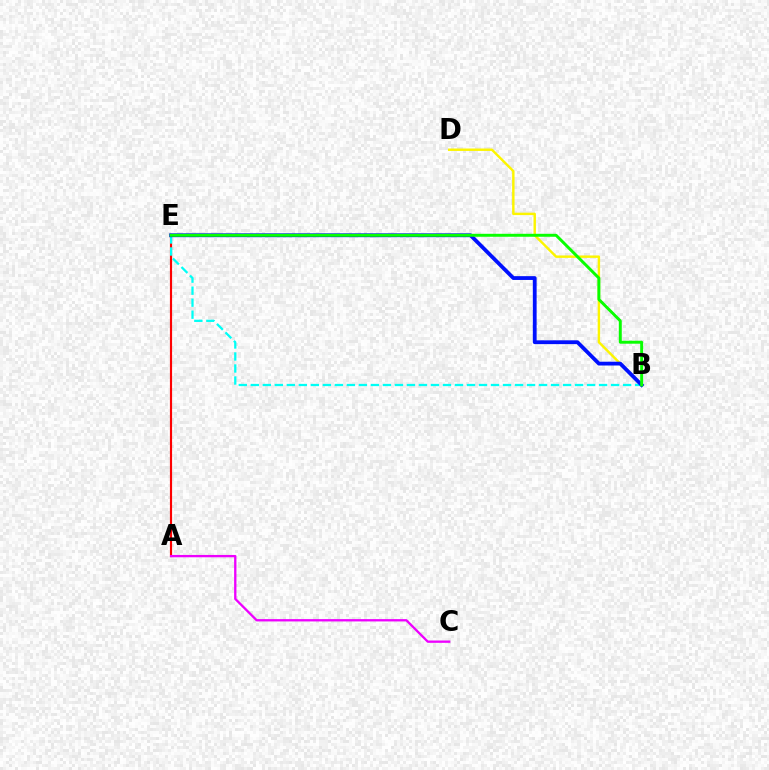{('A', 'E'): [{'color': '#ff0000', 'line_style': 'solid', 'thickness': 1.56}], ('B', 'E'): [{'color': '#00fff6', 'line_style': 'dashed', 'thickness': 1.63}, {'color': '#0010ff', 'line_style': 'solid', 'thickness': 2.74}, {'color': '#08ff00', 'line_style': 'solid', 'thickness': 2.13}], ('B', 'D'): [{'color': '#fcf500', 'line_style': 'solid', 'thickness': 1.75}], ('A', 'C'): [{'color': '#ee00ff', 'line_style': 'solid', 'thickness': 1.67}]}